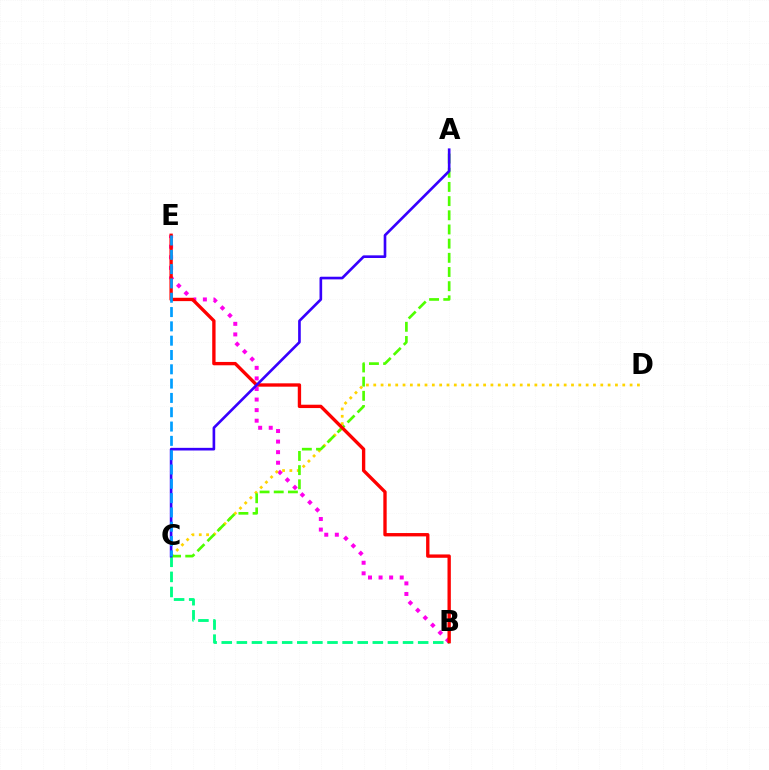{('B', 'C'): [{'color': '#00ff86', 'line_style': 'dashed', 'thickness': 2.05}], ('B', 'E'): [{'color': '#ff00ed', 'line_style': 'dotted', 'thickness': 2.87}, {'color': '#ff0000', 'line_style': 'solid', 'thickness': 2.41}], ('C', 'D'): [{'color': '#ffd500', 'line_style': 'dotted', 'thickness': 1.99}], ('A', 'C'): [{'color': '#4fff00', 'line_style': 'dashed', 'thickness': 1.93}, {'color': '#3700ff', 'line_style': 'solid', 'thickness': 1.91}], ('C', 'E'): [{'color': '#009eff', 'line_style': 'dashed', 'thickness': 1.94}]}